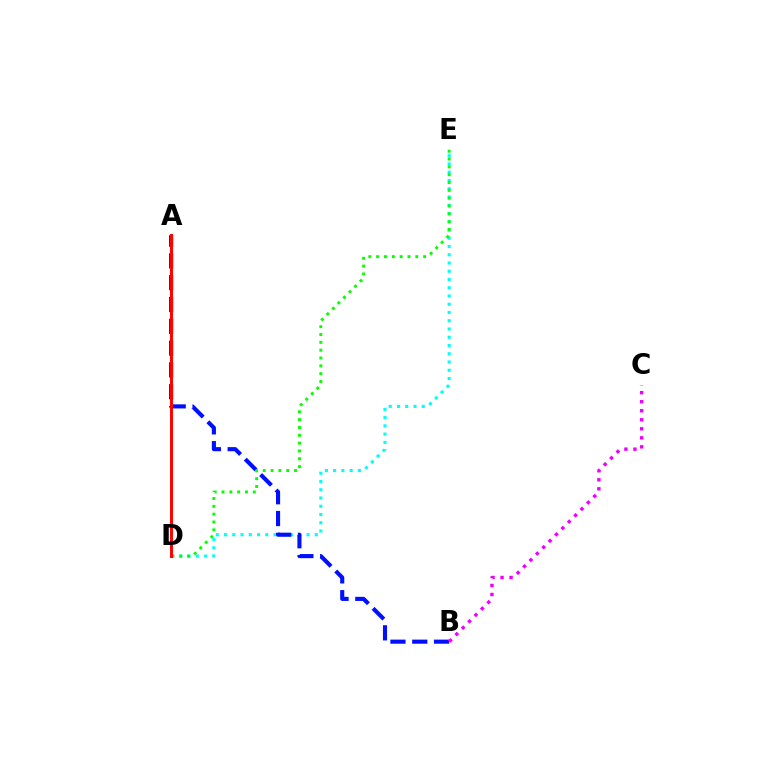{('D', 'E'): [{'color': '#00fff6', 'line_style': 'dotted', 'thickness': 2.24}, {'color': '#08ff00', 'line_style': 'dotted', 'thickness': 2.13}], ('A', 'B'): [{'color': '#0010ff', 'line_style': 'dashed', 'thickness': 2.96}], ('A', 'D'): [{'color': '#fcf500', 'line_style': 'solid', 'thickness': 1.88}, {'color': '#ff0000', 'line_style': 'solid', 'thickness': 2.12}], ('B', 'C'): [{'color': '#ee00ff', 'line_style': 'dotted', 'thickness': 2.45}]}